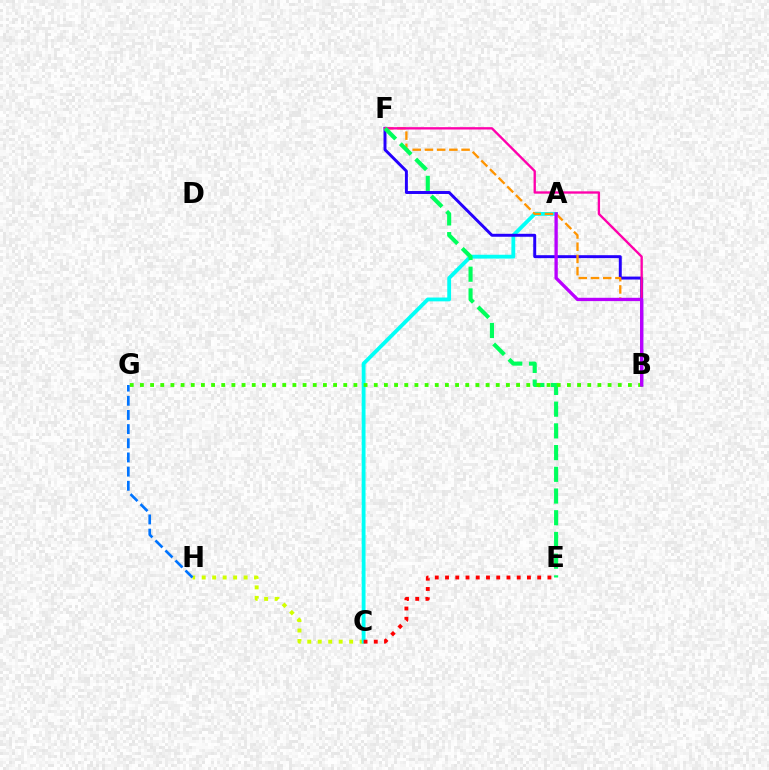{('C', 'H'): [{'color': '#d1ff00', 'line_style': 'dotted', 'thickness': 2.85}], ('A', 'C'): [{'color': '#00fff6', 'line_style': 'solid', 'thickness': 2.75}], ('B', 'F'): [{'color': '#2500ff', 'line_style': 'solid', 'thickness': 2.13}, {'color': '#ff9400', 'line_style': 'dashed', 'thickness': 1.66}, {'color': '#ff00ac', 'line_style': 'solid', 'thickness': 1.69}], ('E', 'F'): [{'color': '#00ff5c', 'line_style': 'dashed', 'thickness': 2.95}], ('B', 'G'): [{'color': '#3dff00', 'line_style': 'dotted', 'thickness': 2.76}], ('G', 'H'): [{'color': '#0074ff', 'line_style': 'dashed', 'thickness': 1.92}], ('A', 'B'): [{'color': '#b900ff', 'line_style': 'solid', 'thickness': 2.38}], ('C', 'E'): [{'color': '#ff0000', 'line_style': 'dotted', 'thickness': 2.78}]}